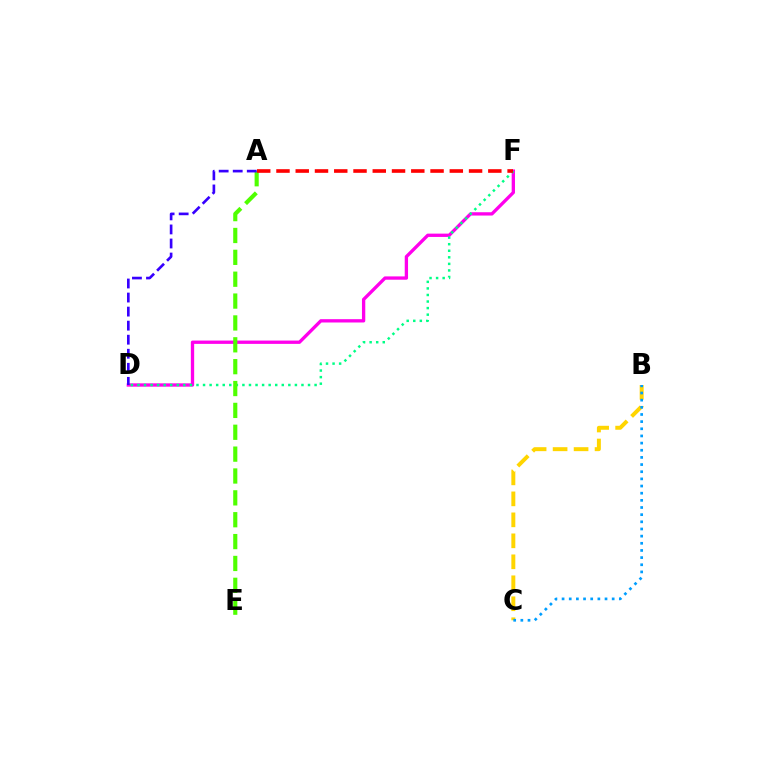{('B', 'C'): [{'color': '#ffd500', 'line_style': 'dashed', 'thickness': 2.85}, {'color': '#009eff', 'line_style': 'dotted', 'thickness': 1.94}], ('D', 'F'): [{'color': '#ff00ed', 'line_style': 'solid', 'thickness': 2.39}, {'color': '#00ff86', 'line_style': 'dotted', 'thickness': 1.78}], ('A', 'E'): [{'color': '#4fff00', 'line_style': 'dashed', 'thickness': 2.97}], ('A', 'D'): [{'color': '#3700ff', 'line_style': 'dashed', 'thickness': 1.91}], ('A', 'F'): [{'color': '#ff0000', 'line_style': 'dashed', 'thickness': 2.62}]}